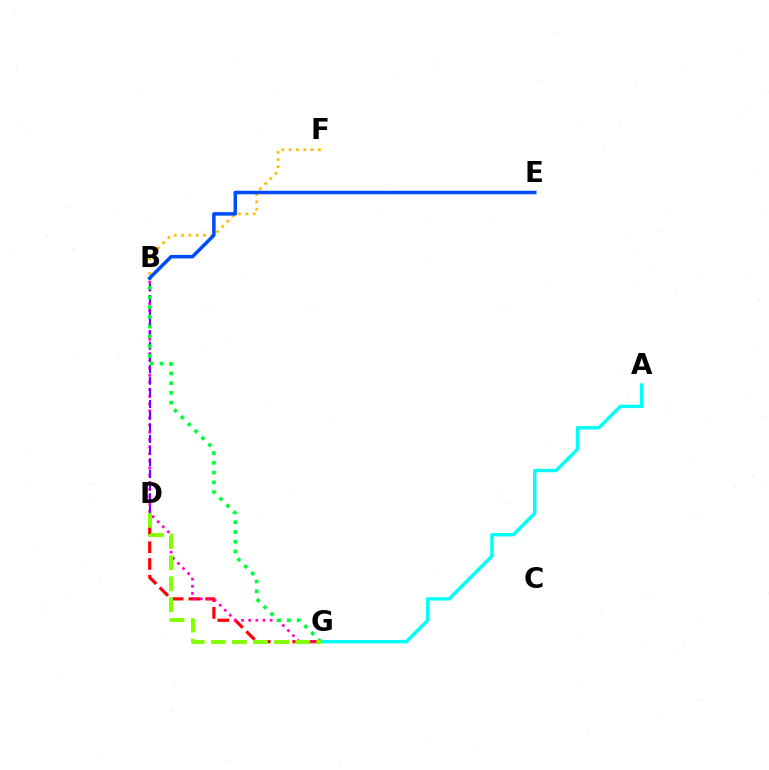{('B', 'F'): [{'color': '#ffbd00', 'line_style': 'dotted', 'thickness': 1.99}], ('D', 'G'): [{'color': '#ff0000', 'line_style': 'dashed', 'thickness': 2.28}, {'color': '#84ff00', 'line_style': 'dashed', 'thickness': 2.87}], ('B', 'G'): [{'color': '#ff00cf', 'line_style': 'dotted', 'thickness': 1.94}, {'color': '#00ff39', 'line_style': 'dotted', 'thickness': 2.65}], ('B', 'D'): [{'color': '#7200ff', 'line_style': 'dashed', 'thickness': 1.58}], ('A', 'G'): [{'color': '#00fff6', 'line_style': 'solid', 'thickness': 2.44}], ('B', 'E'): [{'color': '#004bff', 'line_style': 'solid', 'thickness': 2.52}]}